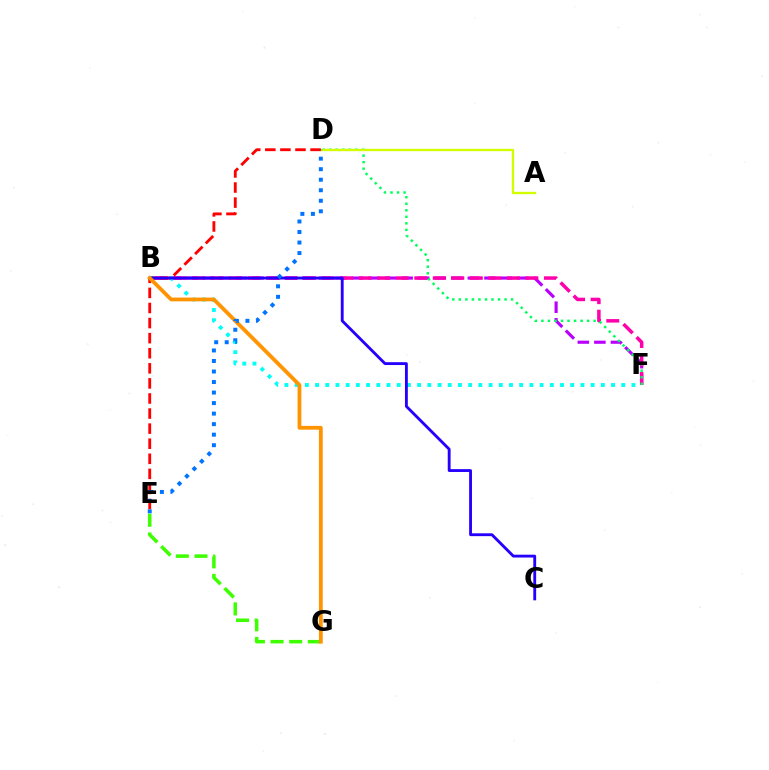{('B', 'F'): [{'color': '#b900ff', 'line_style': 'dashed', 'thickness': 2.25}, {'color': '#00fff6', 'line_style': 'dotted', 'thickness': 2.77}, {'color': '#ff00ac', 'line_style': 'dashed', 'thickness': 2.52}], ('D', 'F'): [{'color': '#00ff5c', 'line_style': 'dotted', 'thickness': 1.77}], ('A', 'D'): [{'color': '#d1ff00', 'line_style': 'solid', 'thickness': 1.7}], ('E', 'G'): [{'color': '#3dff00', 'line_style': 'dashed', 'thickness': 2.53}], ('D', 'E'): [{'color': '#ff0000', 'line_style': 'dashed', 'thickness': 2.05}, {'color': '#0074ff', 'line_style': 'dotted', 'thickness': 2.86}], ('B', 'C'): [{'color': '#2500ff', 'line_style': 'solid', 'thickness': 2.05}], ('B', 'G'): [{'color': '#ff9400', 'line_style': 'solid', 'thickness': 2.72}]}